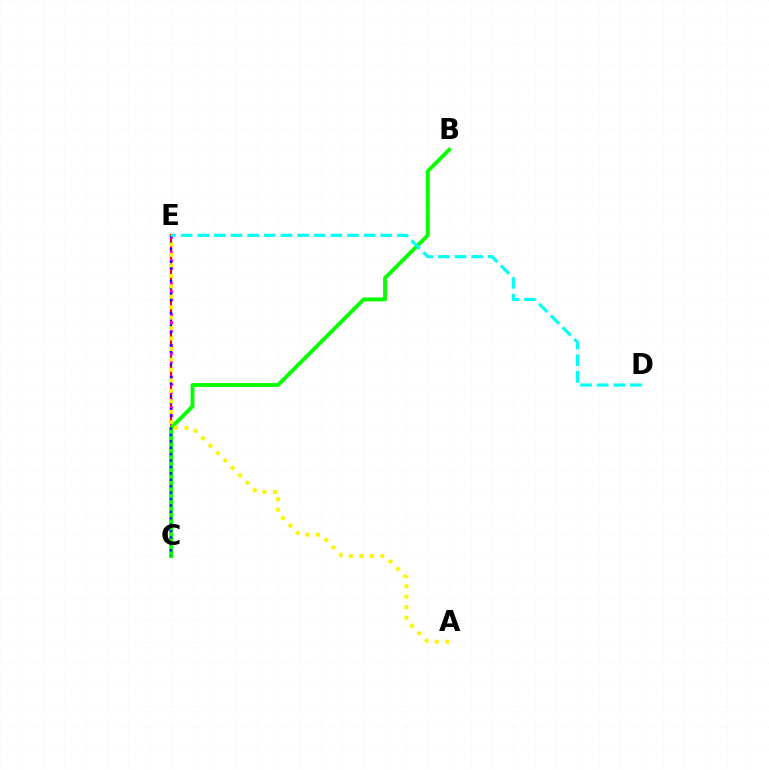{('C', 'E'): [{'color': '#ff0000', 'line_style': 'solid', 'thickness': 1.57}, {'color': '#ee00ff', 'line_style': 'dotted', 'thickness': 2.1}, {'color': '#0010ff', 'line_style': 'dotted', 'thickness': 1.74}], ('B', 'C'): [{'color': '#08ff00', 'line_style': 'solid', 'thickness': 2.79}], ('A', 'E'): [{'color': '#fcf500', 'line_style': 'dotted', 'thickness': 2.84}], ('D', 'E'): [{'color': '#00fff6', 'line_style': 'dashed', 'thickness': 2.26}]}